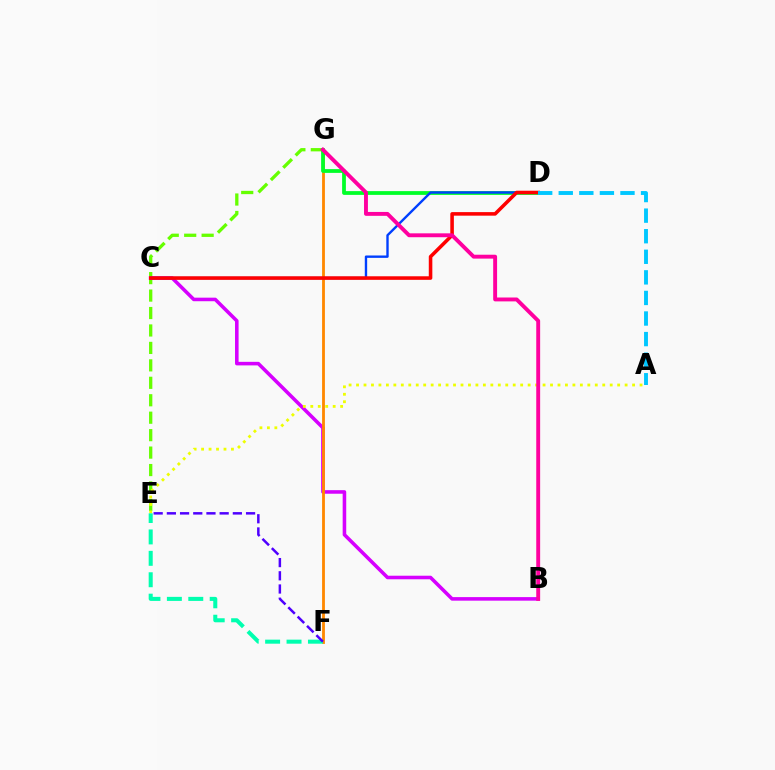{('E', 'G'): [{'color': '#66ff00', 'line_style': 'dashed', 'thickness': 2.37}], ('B', 'C'): [{'color': '#d600ff', 'line_style': 'solid', 'thickness': 2.56}], ('F', 'G'): [{'color': '#ff8800', 'line_style': 'solid', 'thickness': 2.03}], ('D', 'G'): [{'color': '#00ff27', 'line_style': 'solid', 'thickness': 2.71}], ('C', 'D'): [{'color': '#003fff', 'line_style': 'solid', 'thickness': 1.71}, {'color': '#ff0000', 'line_style': 'solid', 'thickness': 2.56}], ('A', 'D'): [{'color': '#00c7ff', 'line_style': 'dashed', 'thickness': 2.8}], ('A', 'E'): [{'color': '#eeff00', 'line_style': 'dotted', 'thickness': 2.03}], ('B', 'G'): [{'color': '#ff00a0', 'line_style': 'solid', 'thickness': 2.8}], ('E', 'F'): [{'color': '#00ffaf', 'line_style': 'dashed', 'thickness': 2.91}, {'color': '#4f00ff', 'line_style': 'dashed', 'thickness': 1.79}]}